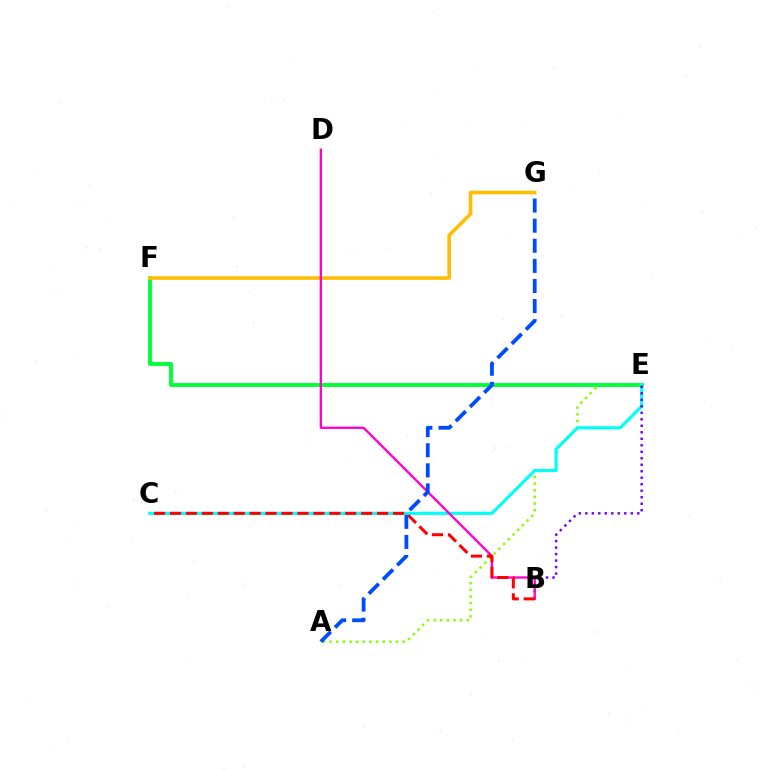{('A', 'E'): [{'color': '#84ff00', 'line_style': 'dotted', 'thickness': 1.8}], ('E', 'F'): [{'color': '#00ff39', 'line_style': 'solid', 'thickness': 2.79}], ('C', 'E'): [{'color': '#00fff6', 'line_style': 'solid', 'thickness': 2.26}], ('B', 'E'): [{'color': '#7200ff', 'line_style': 'dotted', 'thickness': 1.76}], ('F', 'G'): [{'color': '#ffbd00', 'line_style': 'solid', 'thickness': 2.58}], ('B', 'D'): [{'color': '#ff00cf', 'line_style': 'solid', 'thickness': 1.67}], ('B', 'C'): [{'color': '#ff0000', 'line_style': 'dashed', 'thickness': 2.16}], ('A', 'G'): [{'color': '#004bff', 'line_style': 'dashed', 'thickness': 2.73}]}